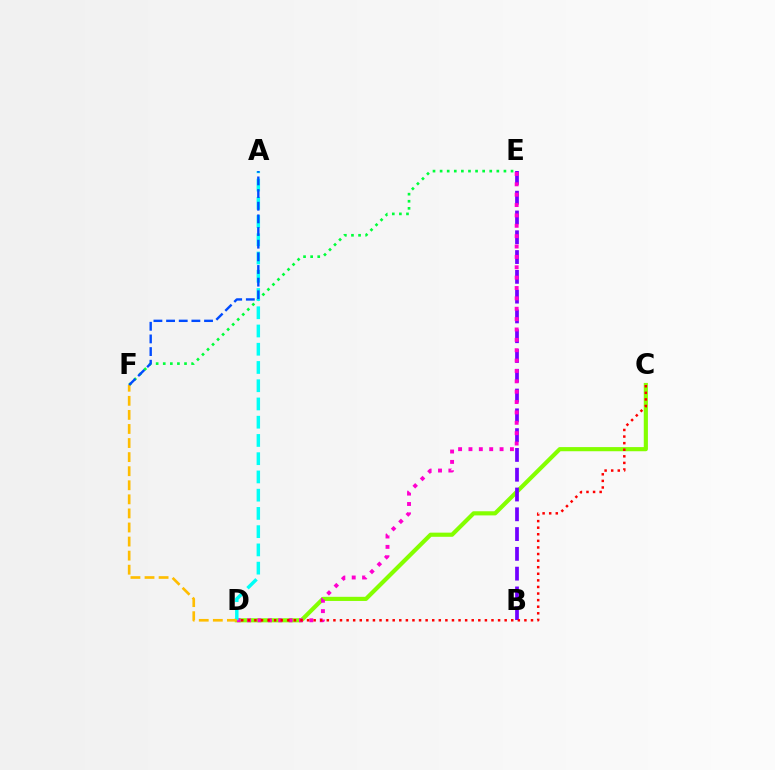{('C', 'D'): [{'color': '#84ff00', 'line_style': 'solid', 'thickness': 2.99}, {'color': '#ff0000', 'line_style': 'dotted', 'thickness': 1.79}], ('B', 'E'): [{'color': '#7200ff', 'line_style': 'dashed', 'thickness': 2.69}], ('D', 'E'): [{'color': '#ff00cf', 'line_style': 'dotted', 'thickness': 2.82}], ('E', 'F'): [{'color': '#00ff39', 'line_style': 'dotted', 'thickness': 1.93}], ('A', 'D'): [{'color': '#00fff6', 'line_style': 'dashed', 'thickness': 2.48}], ('D', 'F'): [{'color': '#ffbd00', 'line_style': 'dashed', 'thickness': 1.91}], ('A', 'F'): [{'color': '#004bff', 'line_style': 'dashed', 'thickness': 1.72}]}